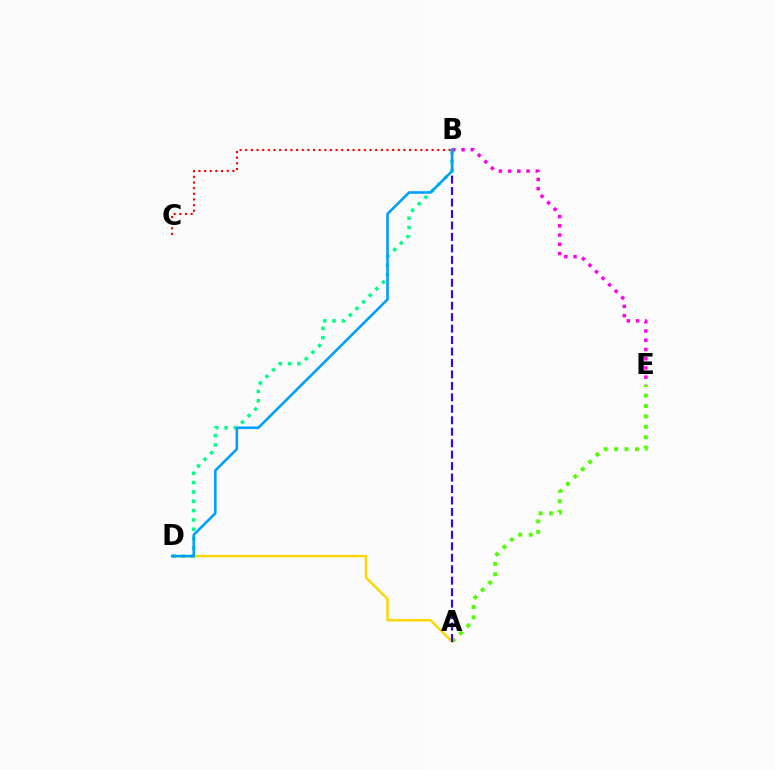{('A', 'E'): [{'color': '#4fff00', 'line_style': 'dotted', 'thickness': 2.83}], ('B', 'D'): [{'color': '#00ff86', 'line_style': 'dotted', 'thickness': 2.53}, {'color': '#009eff', 'line_style': 'solid', 'thickness': 1.86}], ('A', 'D'): [{'color': '#ffd500', 'line_style': 'solid', 'thickness': 1.75}], ('B', 'E'): [{'color': '#ff00ed', 'line_style': 'dotted', 'thickness': 2.51}], ('A', 'B'): [{'color': '#3700ff', 'line_style': 'dashed', 'thickness': 1.56}], ('B', 'C'): [{'color': '#ff0000', 'line_style': 'dotted', 'thickness': 1.53}]}